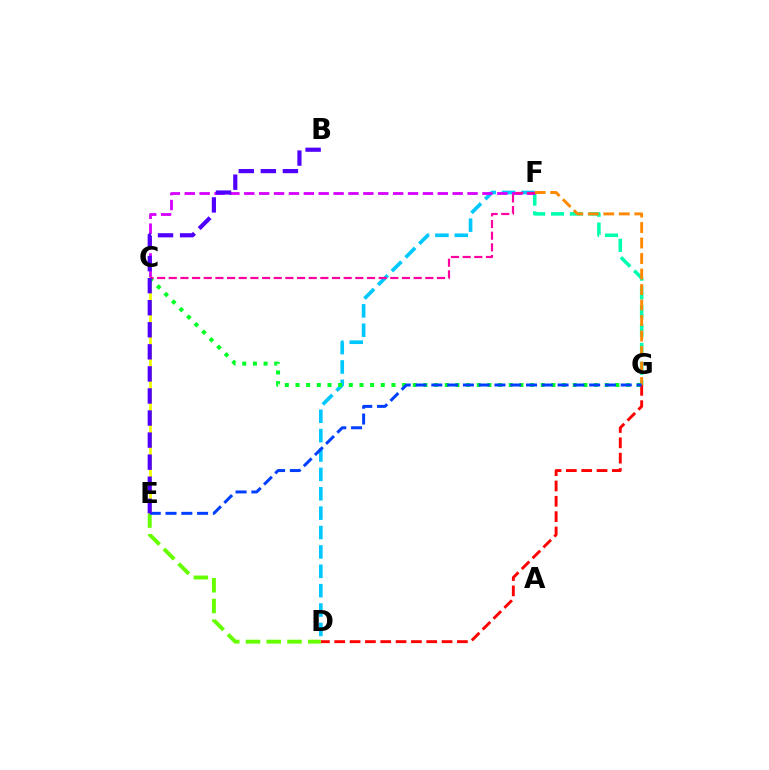{('D', 'G'): [{'color': '#ff0000', 'line_style': 'dashed', 'thickness': 2.08}], ('F', 'G'): [{'color': '#00ffaf', 'line_style': 'dashed', 'thickness': 2.56}, {'color': '#ff8800', 'line_style': 'dashed', 'thickness': 2.11}], ('D', 'F'): [{'color': '#00c7ff', 'line_style': 'dashed', 'thickness': 2.63}], ('D', 'E'): [{'color': '#66ff00', 'line_style': 'dashed', 'thickness': 2.82}], ('C', 'F'): [{'color': '#d600ff', 'line_style': 'dashed', 'thickness': 2.02}, {'color': '#ff00a0', 'line_style': 'dashed', 'thickness': 1.58}], ('C', 'E'): [{'color': '#eeff00', 'line_style': 'solid', 'thickness': 1.98}], ('C', 'G'): [{'color': '#00ff27', 'line_style': 'dotted', 'thickness': 2.9}], ('E', 'G'): [{'color': '#003fff', 'line_style': 'dashed', 'thickness': 2.14}], ('B', 'E'): [{'color': '#4f00ff', 'line_style': 'dashed', 'thickness': 3.0}]}